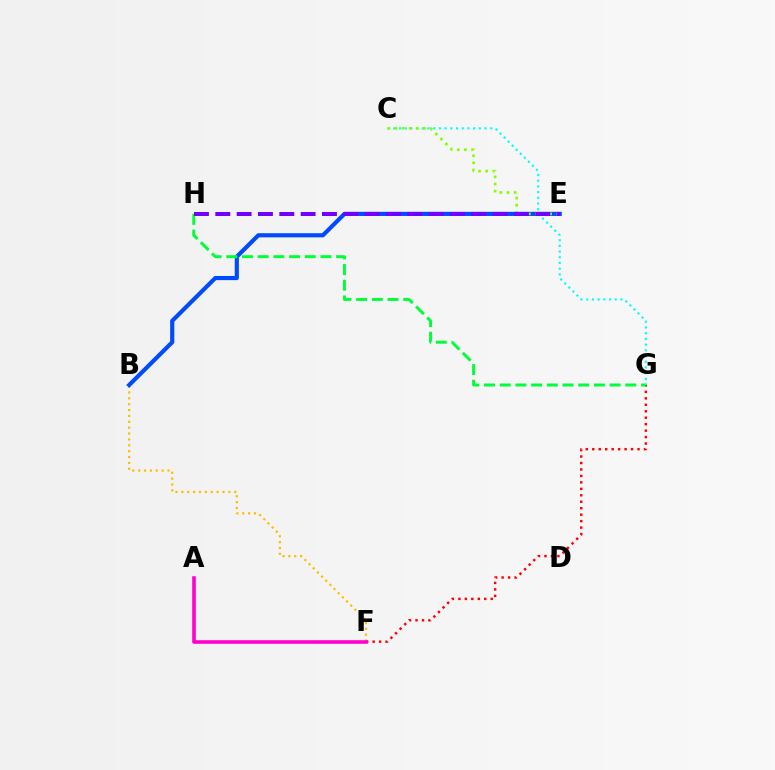{('B', 'F'): [{'color': '#ffbd00', 'line_style': 'dotted', 'thickness': 1.6}], ('F', 'G'): [{'color': '#ff0000', 'line_style': 'dotted', 'thickness': 1.76}], ('C', 'G'): [{'color': '#00fff6', 'line_style': 'dotted', 'thickness': 1.55}], ('B', 'E'): [{'color': '#004bff', 'line_style': 'solid', 'thickness': 2.99}], ('G', 'H'): [{'color': '#00ff39', 'line_style': 'dashed', 'thickness': 2.13}], ('A', 'F'): [{'color': '#ff00cf', 'line_style': 'solid', 'thickness': 2.58}], ('C', 'E'): [{'color': '#84ff00', 'line_style': 'dotted', 'thickness': 1.93}], ('E', 'H'): [{'color': '#7200ff', 'line_style': 'dashed', 'thickness': 2.9}]}